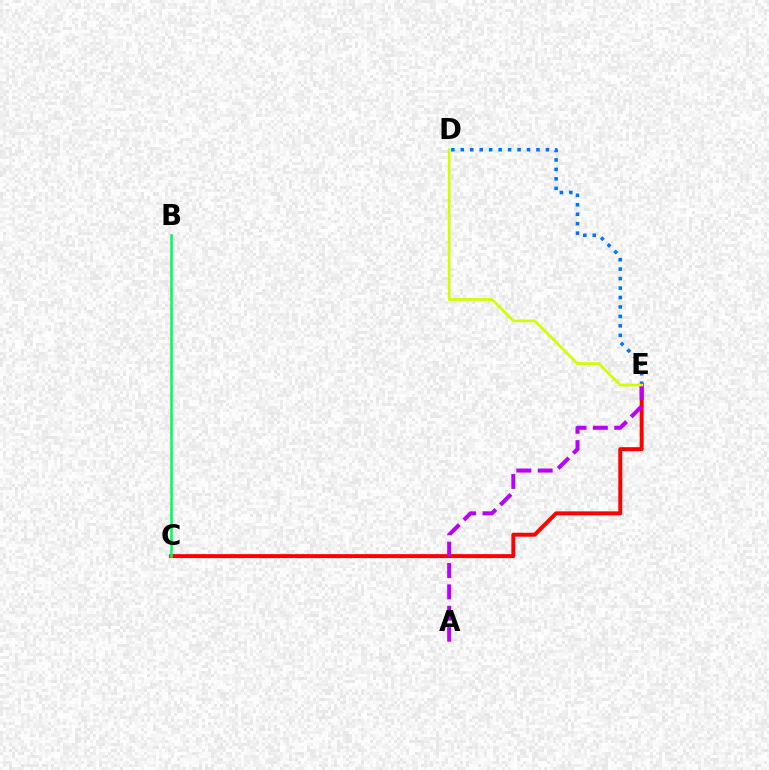{('D', 'E'): [{'color': '#0074ff', 'line_style': 'dotted', 'thickness': 2.57}, {'color': '#d1ff00', 'line_style': 'solid', 'thickness': 1.96}], ('C', 'E'): [{'color': '#ff0000', 'line_style': 'solid', 'thickness': 2.85}], ('A', 'E'): [{'color': '#b900ff', 'line_style': 'dashed', 'thickness': 2.9}], ('B', 'C'): [{'color': '#00ff5c', 'line_style': 'solid', 'thickness': 1.87}]}